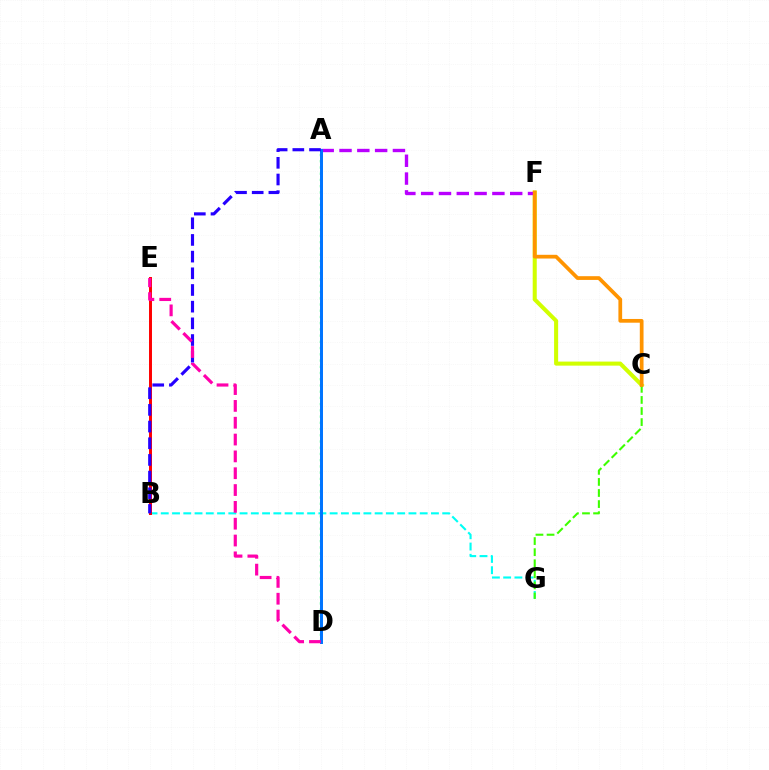{('C', 'F'): [{'color': '#d1ff00', 'line_style': 'solid', 'thickness': 2.92}, {'color': '#ff9400', 'line_style': 'solid', 'thickness': 2.69}], ('A', 'D'): [{'color': '#00ff5c', 'line_style': 'dotted', 'thickness': 1.69}, {'color': '#0074ff', 'line_style': 'solid', 'thickness': 2.14}], ('B', 'G'): [{'color': '#00fff6', 'line_style': 'dashed', 'thickness': 1.53}], ('A', 'F'): [{'color': '#b900ff', 'line_style': 'dashed', 'thickness': 2.42}], ('C', 'G'): [{'color': '#3dff00', 'line_style': 'dashed', 'thickness': 1.5}], ('B', 'E'): [{'color': '#ff0000', 'line_style': 'solid', 'thickness': 2.13}], ('A', 'B'): [{'color': '#2500ff', 'line_style': 'dashed', 'thickness': 2.27}], ('D', 'E'): [{'color': '#ff00ac', 'line_style': 'dashed', 'thickness': 2.29}]}